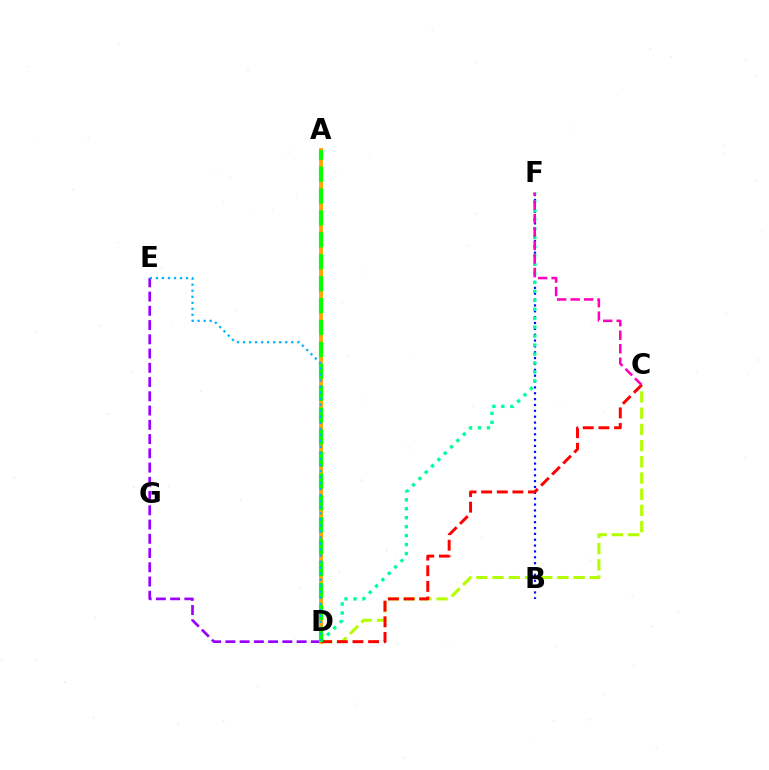{('D', 'E'): [{'color': '#9b00ff', 'line_style': 'dashed', 'thickness': 1.94}, {'color': '#00b5ff', 'line_style': 'dotted', 'thickness': 1.64}], ('A', 'D'): [{'color': '#ffa500', 'line_style': 'solid', 'thickness': 2.78}, {'color': '#08ff00', 'line_style': 'dashed', 'thickness': 2.98}], ('B', 'F'): [{'color': '#0010ff', 'line_style': 'dotted', 'thickness': 1.59}], ('D', 'F'): [{'color': '#00ff9d', 'line_style': 'dotted', 'thickness': 2.43}], ('C', 'D'): [{'color': '#b3ff00', 'line_style': 'dashed', 'thickness': 2.2}, {'color': '#ff0000', 'line_style': 'dashed', 'thickness': 2.12}], ('C', 'F'): [{'color': '#ff00bd', 'line_style': 'dashed', 'thickness': 1.83}]}